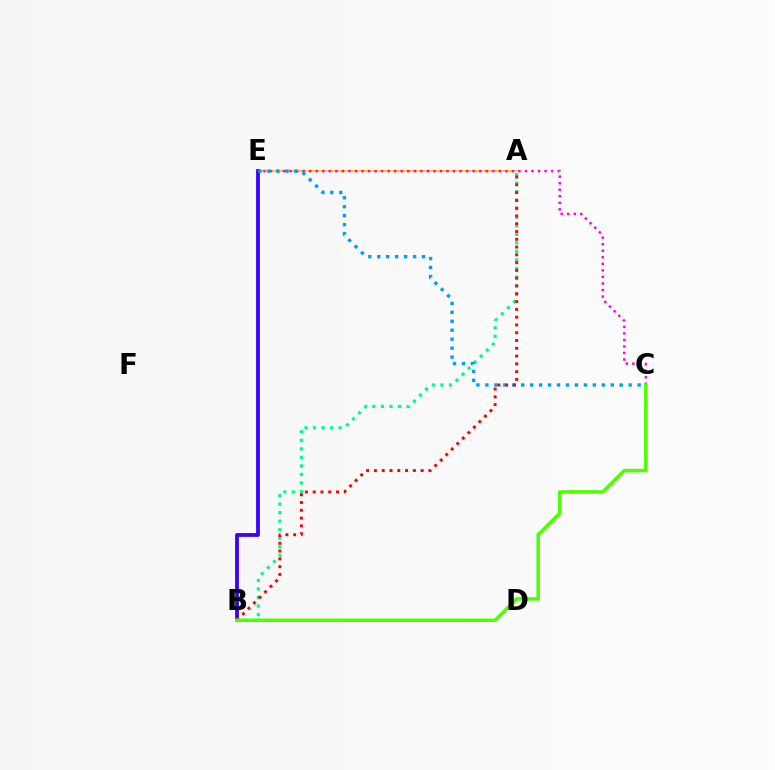{('A', 'E'): [{'color': '#ffd500', 'line_style': 'solid', 'thickness': 1.58}], ('B', 'E'): [{'color': '#3700ff', 'line_style': 'solid', 'thickness': 2.72}], ('A', 'B'): [{'color': '#00ff86', 'line_style': 'dotted', 'thickness': 2.32}, {'color': '#ff0000', 'line_style': 'dotted', 'thickness': 2.12}], ('C', 'E'): [{'color': '#ff00ed', 'line_style': 'dotted', 'thickness': 1.78}, {'color': '#009eff', 'line_style': 'dotted', 'thickness': 2.43}], ('B', 'C'): [{'color': '#4fff00', 'line_style': 'solid', 'thickness': 2.52}]}